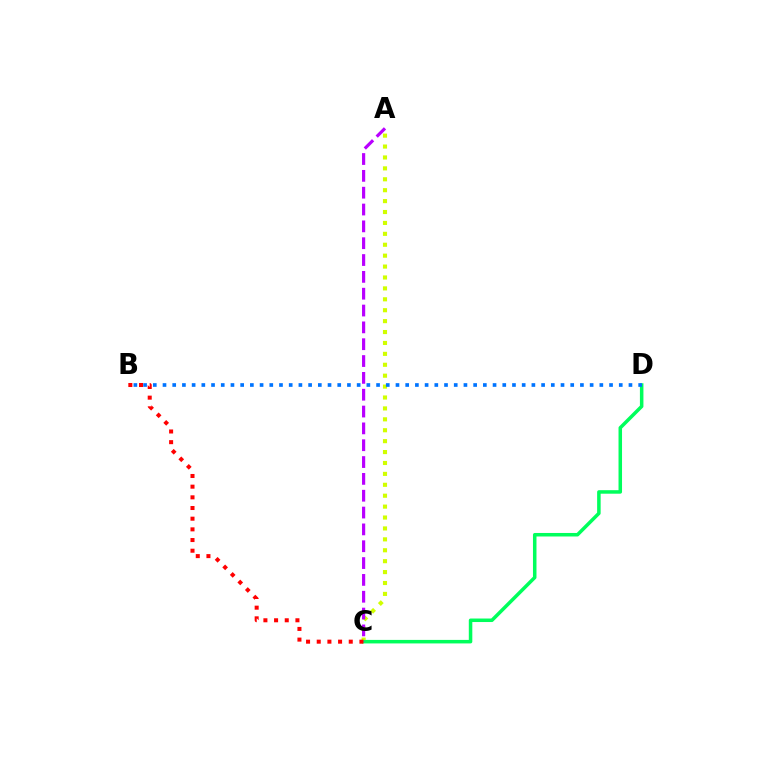{('A', 'C'): [{'color': '#d1ff00', 'line_style': 'dotted', 'thickness': 2.96}, {'color': '#b900ff', 'line_style': 'dashed', 'thickness': 2.29}], ('C', 'D'): [{'color': '#00ff5c', 'line_style': 'solid', 'thickness': 2.53}], ('B', 'C'): [{'color': '#ff0000', 'line_style': 'dotted', 'thickness': 2.9}], ('B', 'D'): [{'color': '#0074ff', 'line_style': 'dotted', 'thickness': 2.64}]}